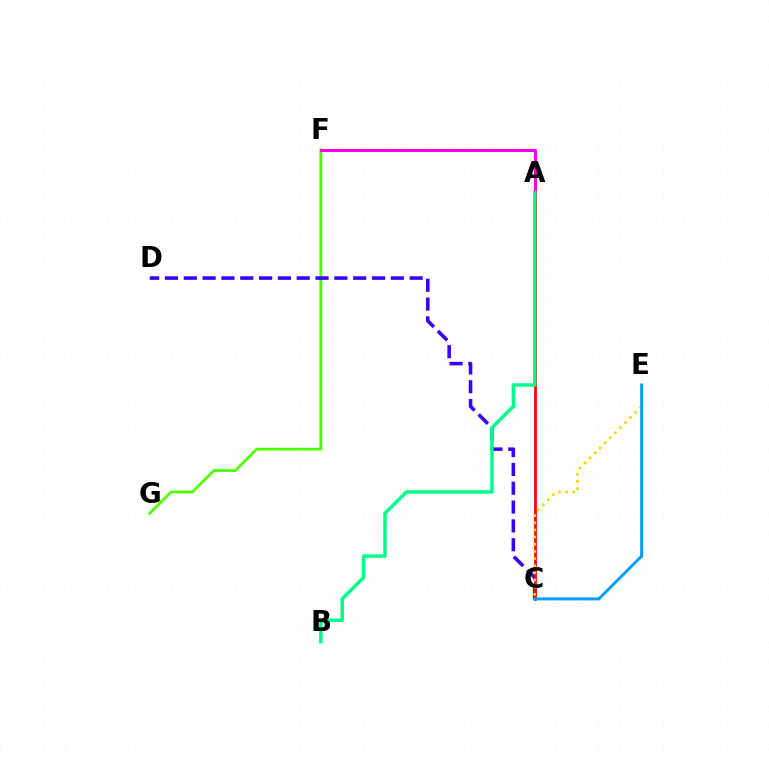{('F', 'G'): [{'color': '#4fff00', 'line_style': 'solid', 'thickness': 1.99}], ('C', 'D'): [{'color': '#3700ff', 'line_style': 'dashed', 'thickness': 2.56}], ('A', 'C'): [{'color': '#ff0000', 'line_style': 'solid', 'thickness': 1.99}], ('A', 'F'): [{'color': '#ff00ed', 'line_style': 'solid', 'thickness': 2.18}], ('C', 'E'): [{'color': '#ffd500', 'line_style': 'dotted', 'thickness': 1.94}, {'color': '#009eff', 'line_style': 'solid', 'thickness': 2.16}], ('A', 'B'): [{'color': '#00ff86', 'line_style': 'solid', 'thickness': 2.51}]}